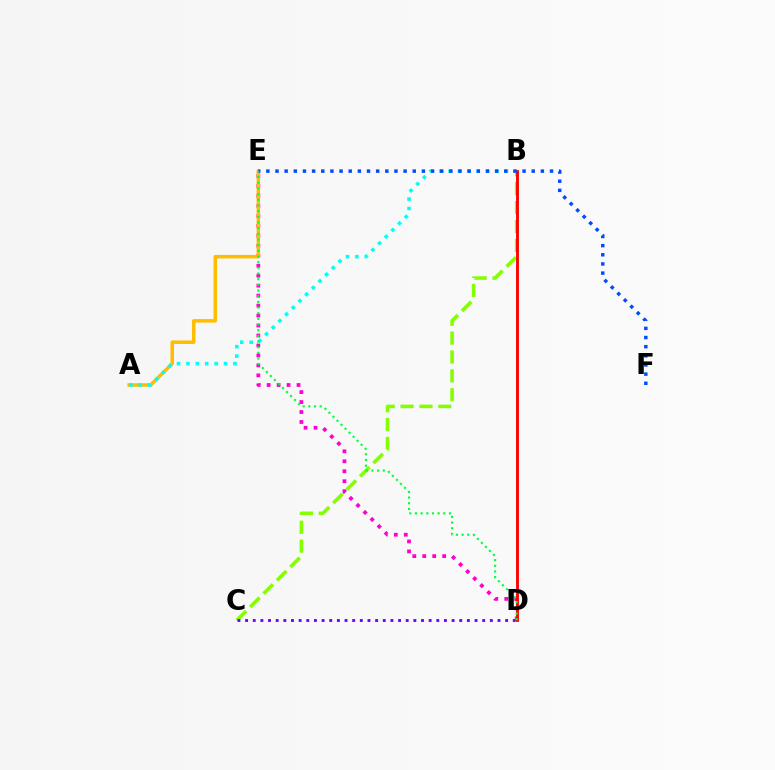{('D', 'E'): [{'color': '#ff00cf', 'line_style': 'dotted', 'thickness': 2.71}, {'color': '#00ff39', 'line_style': 'dotted', 'thickness': 1.54}], ('B', 'C'): [{'color': '#84ff00', 'line_style': 'dashed', 'thickness': 2.57}], ('A', 'E'): [{'color': '#ffbd00', 'line_style': 'solid', 'thickness': 2.52}], ('A', 'B'): [{'color': '#00fff6', 'line_style': 'dotted', 'thickness': 2.55}], ('B', 'D'): [{'color': '#ff0000', 'line_style': 'solid', 'thickness': 2.06}], ('C', 'D'): [{'color': '#7200ff', 'line_style': 'dotted', 'thickness': 2.08}], ('E', 'F'): [{'color': '#004bff', 'line_style': 'dotted', 'thickness': 2.49}]}